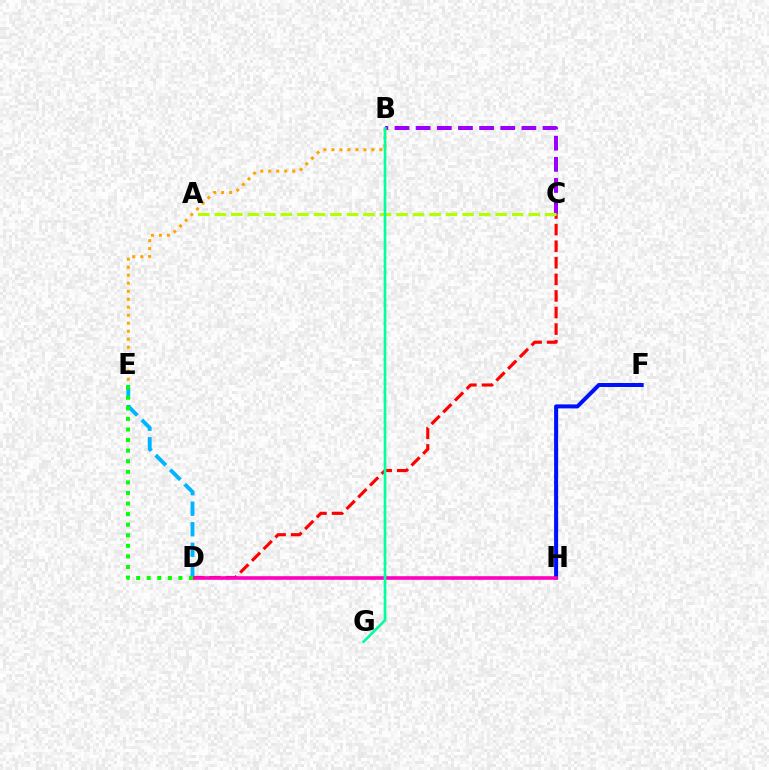{('B', 'C'): [{'color': '#9b00ff', 'line_style': 'dashed', 'thickness': 2.87}], ('C', 'D'): [{'color': '#ff0000', 'line_style': 'dashed', 'thickness': 2.25}], ('A', 'C'): [{'color': '#b3ff00', 'line_style': 'dashed', 'thickness': 2.24}], ('B', 'E'): [{'color': '#ffa500', 'line_style': 'dotted', 'thickness': 2.17}], ('F', 'H'): [{'color': '#0010ff', 'line_style': 'solid', 'thickness': 2.89}], ('D', 'E'): [{'color': '#00b5ff', 'line_style': 'dashed', 'thickness': 2.79}, {'color': '#08ff00', 'line_style': 'dotted', 'thickness': 2.87}], ('D', 'H'): [{'color': '#ff00bd', 'line_style': 'solid', 'thickness': 2.59}], ('B', 'G'): [{'color': '#00ff9d', 'line_style': 'solid', 'thickness': 1.91}]}